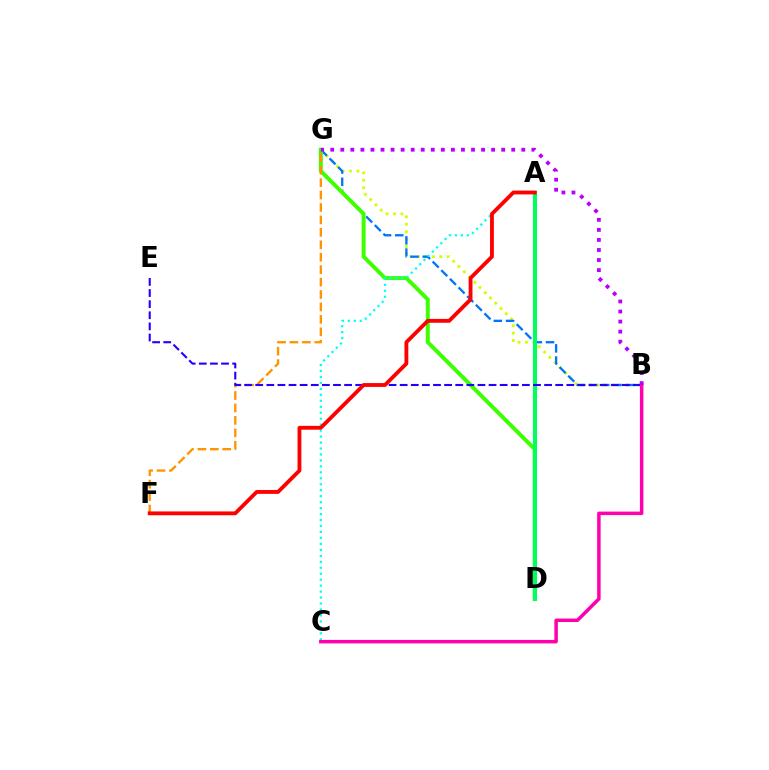{('B', 'G'): [{'color': '#d1ff00', 'line_style': 'dotted', 'thickness': 2.02}, {'color': '#0074ff', 'line_style': 'dashed', 'thickness': 1.66}, {'color': '#b900ff', 'line_style': 'dotted', 'thickness': 2.73}], ('D', 'G'): [{'color': '#3dff00', 'line_style': 'solid', 'thickness': 2.85}], ('A', 'C'): [{'color': '#00fff6', 'line_style': 'dotted', 'thickness': 1.62}], ('F', 'G'): [{'color': '#ff9400', 'line_style': 'dashed', 'thickness': 1.69}], ('A', 'D'): [{'color': '#00ff5c', 'line_style': 'solid', 'thickness': 2.92}], ('B', 'E'): [{'color': '#2500ff', 'line_style': 'dashed', 'thickness': 1.51}], ('A', 'F'): [{'color': '#ff0000', 'line_style': 'solid', 'thickness': 2.76}], ('B', 'C'): [{'color': '#ff00ac', 'line_style': 'solid', 'thickness': 2.51}]}